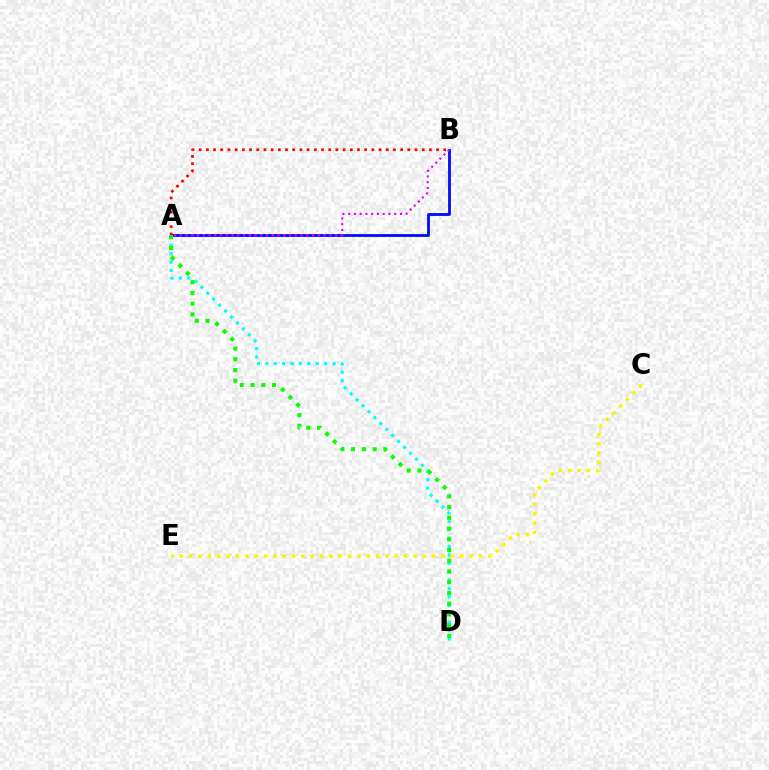{('A', 'B'): [{'color': '#0010ff', 'line_style': 'solid', 'thickness': 2.04}, {'color': '#ee00ff', 'line_style': 'dotted', 'thickness': 1.56}, {'color': '#ff0000', 'line_style': 'dotted', 'thickness': 1.95}], ('A', 'D'): [{'color': '#00fff6', 'line_style': 'dotted', 'thickness': 2.28}, {'color': '#08ff00', 'line_style': 'dotted', 'thickness': 2.92}], ('C', 'E'): [{'color': '#fcf500', 'line_style': 'dotted', 'thickness': 2.54}]}